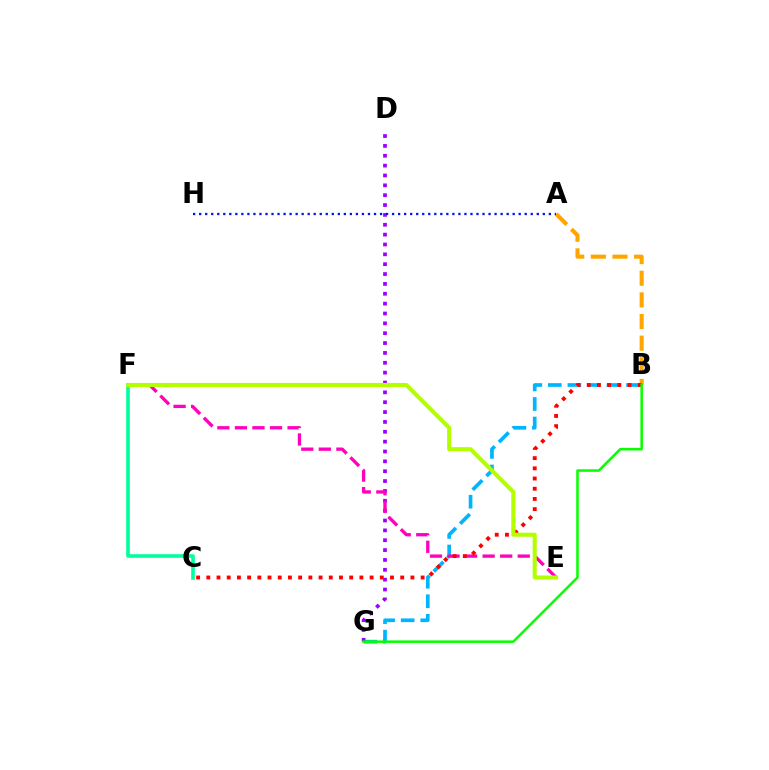{('C', 'F'): [{'color': '#00ff9d', 'line_style': 'solid', 'thickness': 2.6}], ('B', 'G'): [{'color': '#00b5ff', 'line_style': 'dashed', 'thickness': 2.66}, {'color': '#08ff00', 'line_style': 'solid', 'thickness': 1.84}], ('D', 'G'): [{'color': '#9b00ff', 'line_style': 'dotted', 'thickness': 2.68}], ('A', 'B'): [{'color': '#ffa500', 'line_style': 'dashed', 'thickness': 2.94}], ('E', 'F'): [{'color': '#ff00bd', 'line_style': 'dashed', 'thickness': 2.38}, {'color': '#b3ff00', 'line_style': 'solid', 'thickness': 2.94}], ('A', 'H'): [{'color': '#0010ff', 'line_style': 'dotted', 'thickness': 1.64}], ('B', 'C'): [{'color': '#ff0000', 'line_style': 'dotted', 'thickness': 2.77}]}